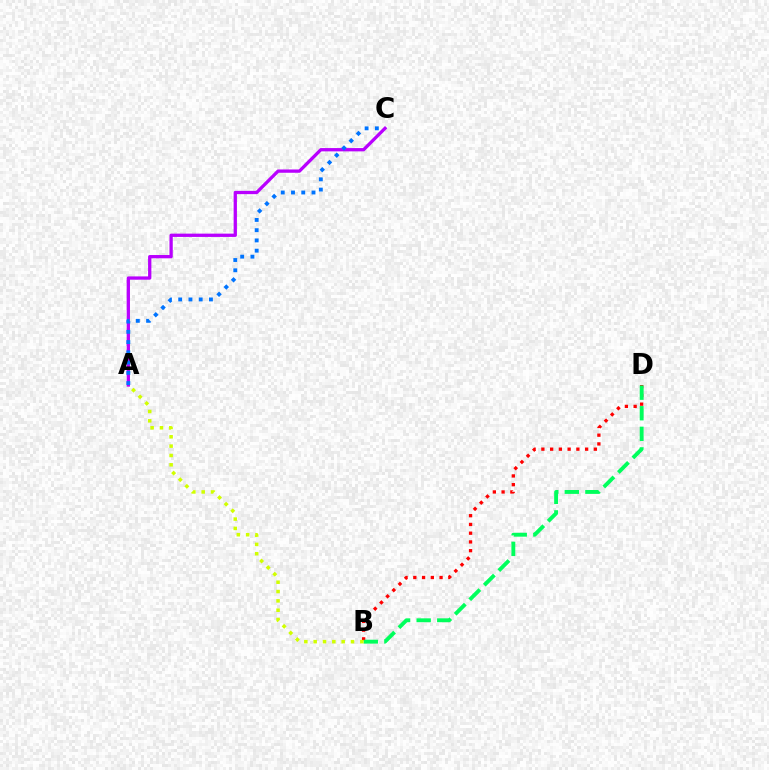{('A', 'C'): [{'color': '#b900ff', 'line_style': 'solid', 'thickness': 2.37}, {'color': '#0074ff', 'line_style': 'dotted', 'thickness': 2.78}], ('B', 'D'): [{'color': '#ff0000', 'line_style': 'dotted', 'thickness': 2.38}, {'color': '#00ff5c', 'line_style': 'dashed', 'thickness': 2.8}], ('A', 'B'): [{'color': '#d1ff00', 'line_style': 'dotted', 'thickness': 2.54}]}